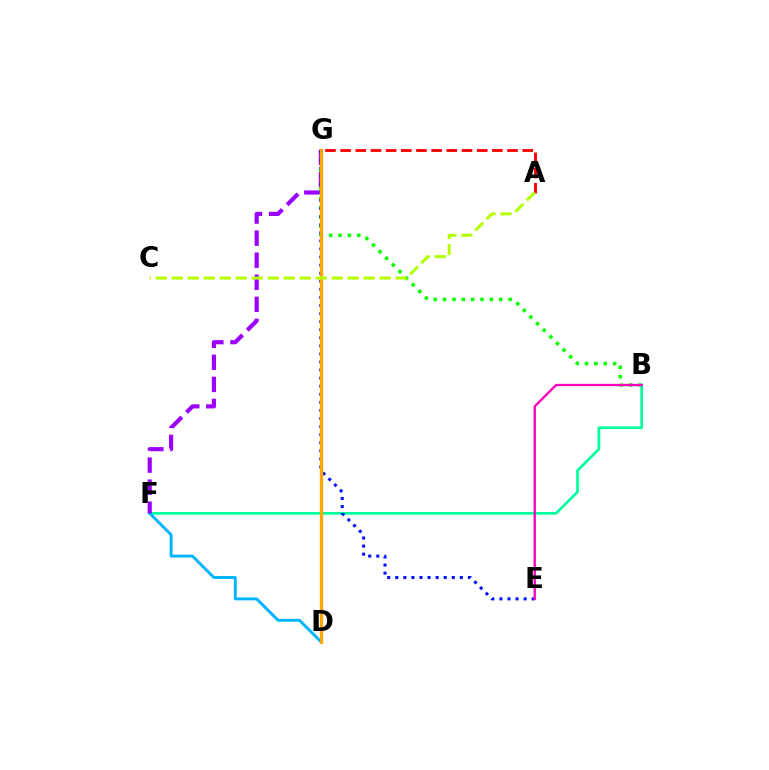{('B', 'G'): [{'color': '#08ff00', 'line_style': 'dotted', 'thickness': 2.54}], ('B', 'F'): [{'color': '#00ff9d', 'line_style': 'solid', 'thickness': 1.95}], ('D', 'F'): [{'color': '#00b5ff', 'line_style': 'solid', 'thickness': 2.11}], ('F', 'G'): [{'color': '#9b00ff', 'line_style': 'dashed', 'thickness': 3.0}], ('E', 'G'): [{'color': '#0010ff', 'line_style': 'dotted', 'thickness': 2.19}], ('B', 'E'): [{'color': '#ff00bd', 'line_style': 'solid', 'thickness': 1.68}], ('D', 'G'): [{'color': '#ffa500', 'line_style': 'solid', 'thickness': 2.36}], ('A', 'G'): [{'color': '#ff0000', 'line_style': 'dashed', 'thickness': 2.06}], ('A', 'C'): [{'color': '#b3ff00', 'line_style': 'dashed', 'thickness': 2.17}]}